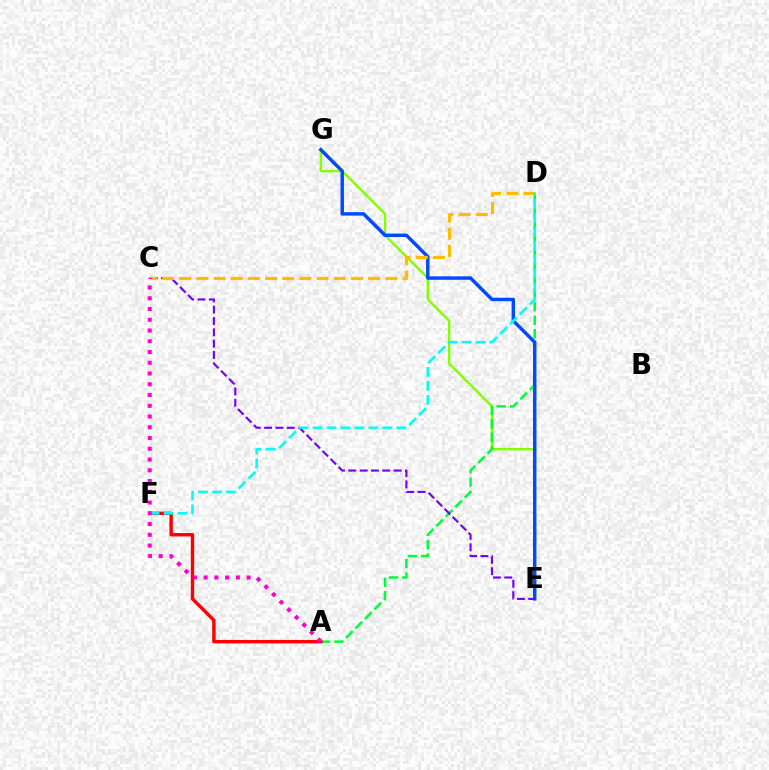{('E', 'G'): [{'color': '#84ff00', 'line_style': 'solid', 'thickness': 1.74}, {'color': '#004bff', 'line_style': 'solid', 'thickness': 2.49}], ('A', 'D'): [{'color': '#00ff39', 'line_style': 'dashed', 'thickness': 1.82}], ('A', 'F'): [{'color': '#ff0000', 'line_style': 'solid', 'thickness': 2.45}], ('C', 'E'): [{'color': '#7200ff', 'line_style': 'dashed', 'thickness': 1.54}], ('C', 'D'): [{'color': '#ffbd00', 'line_style': 'dashed', 'thickness': 2.33}], ('D', 'F'): [{'color': '#00fff6', 'line_style': 'dashed', 'thickness': 1.9}], ('A', 'C'): [{'color': '#ff00cf', 'line_style': 'dotted', 'thickness': 2.92}]}